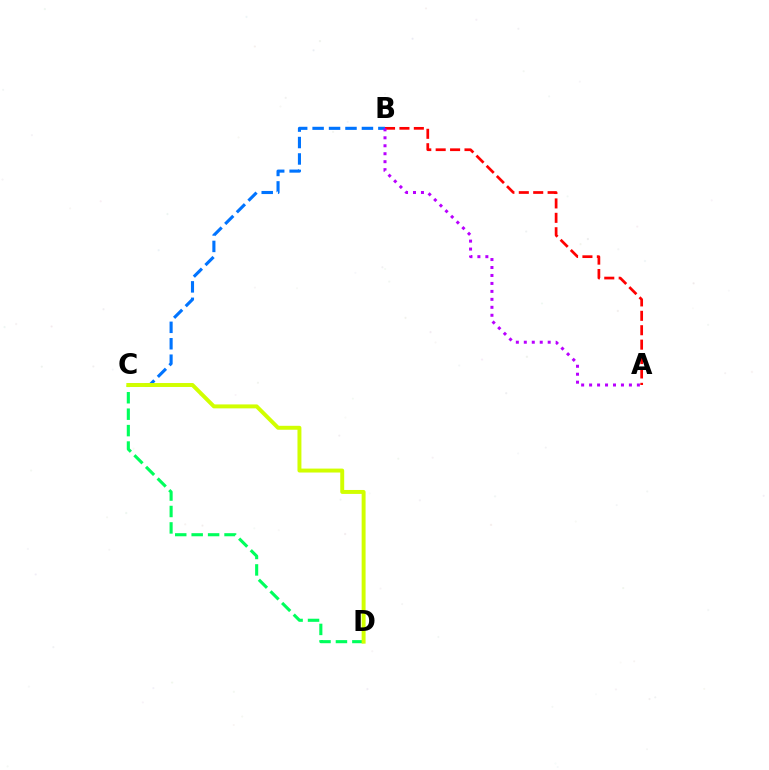{('C', 'D'): [{'color': '#00ff5c', 'line_style': 'dashed', 'thickness': 2.23}, {'color': '#d1ff00', 'line_style': 'solid', 'thickness': 2.84}], ('A', 'B'): [{'color': '#ff0000', 'line_style': 'dashed', 'thickness': 1.96}, {'color': '#b900ff', 'line_style': 'dotted', 'thickness': 2.16}], ('B', 'C'): [{'color': '#0074ff', 'line_style': 'dashed', 'thickness': 2.23}]}